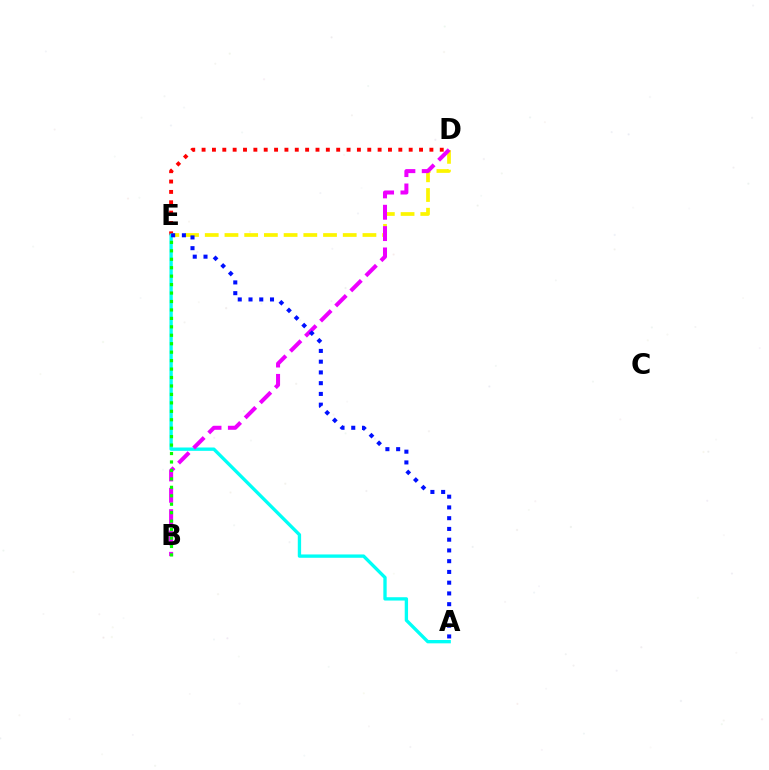{('D', 'E'): [{'color': '#ff0000', 'line_style': 'dotted', 'thickness': 2.81}, {'color': '#fcf500', 'line_style': 'dashed', 'thickness': 2.68}], ('A', 'E'): [{'color': '#00fff6', 'line_style': 'solid', 'thickness': 2.4}, {'color': '#0010ff', 'line_style': 'dotted', 'thickness': 2.92}], ('B', 'D'): [{'color': '#ee00ff', 'line_style': 'dashed', 'thickness': 2.9}], ('B', 'E'): [{'color': '#08ff00', 'line_style': 'dotted', 'thickness': 2.3}]}